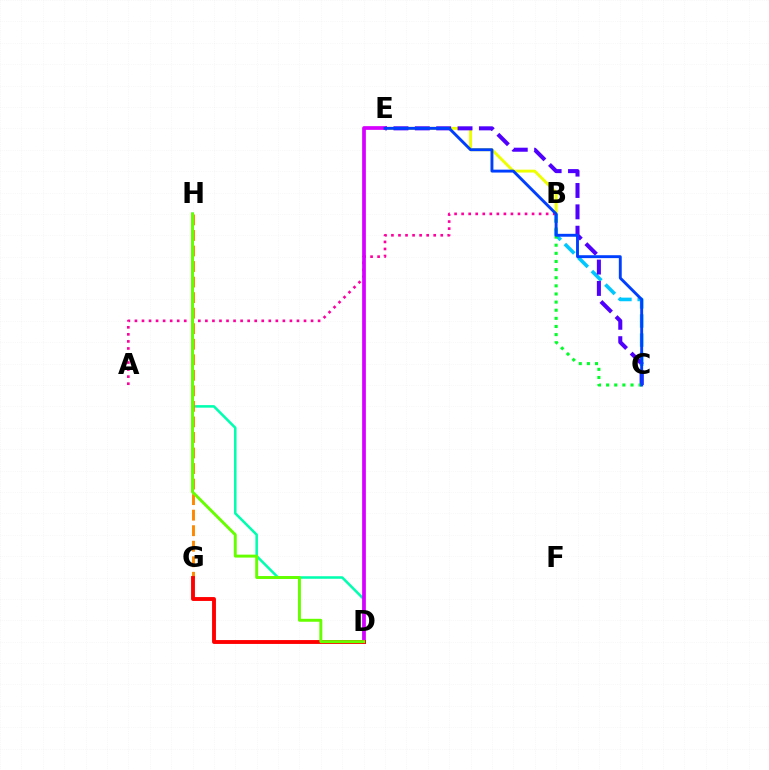{('B', 'E'): [{'color': '#eeff00', 'line_style': 'solid', 'thickness': 2.08}], ('D', 'H'): [{'color': '#00ffaf', 'line_style': 'solid', 'thickness': 1.83}, {'color': '#66ff00', 'line_style': 'solid', 'thickness': 2.12}], ('B', 'C'): [{'color': '#00c7ff', 'line_style': 'dashed', 'thickness': 2.6}, {'color': '#00ff27', 'line_style': 'dotted', 'thickness': 2.21}], ('C', 'E'): [{'color': '#4f00ff', 'line_style': 'dashed', 'thickness': 2.9}, {'color': '#003fff', 'line_style': 'solid', 'thickness': 2.09}], ('A', 'B'): [{'color': '#ff00a0', 'line_style': 'dotted', 'thickness': 1.91}], ('D', 'E'): [{'color': '#d600ff', 'line_style': 'solid', 'thickness': 2.67}], ('G', 'H'): [{'color': '#ff8800', 'line_style': 'dashed', 'thickness': 2.11}], ('D', 'G'): [{'color': '#ff0000', 'line_style': 'solid', 'thickness': 2.79}]}